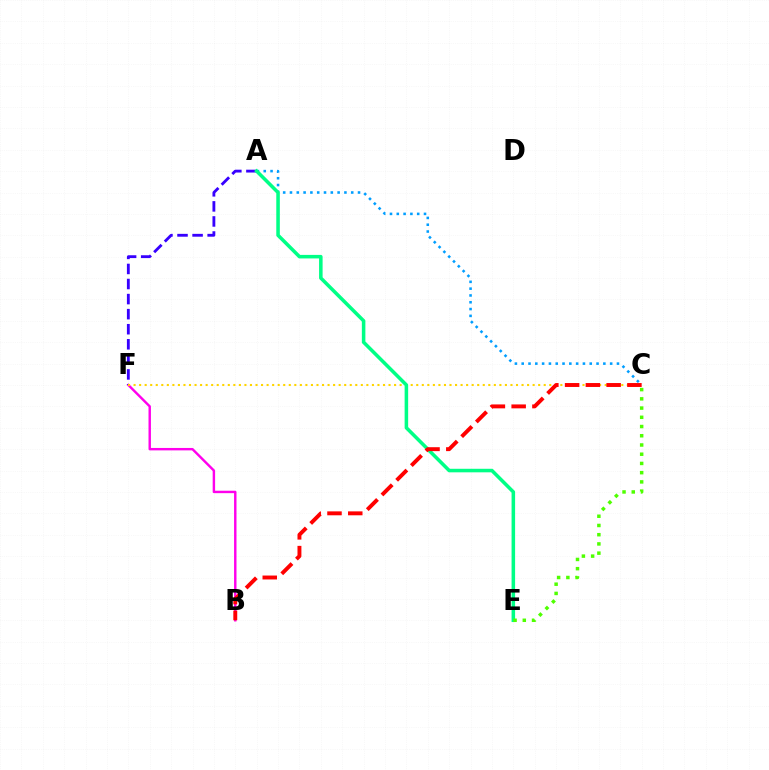{('A', 'C'): [{'color': '#009eff', 'line_style': 'dotted', 'thickness': 1.85}], ('B', 'F'): [{'color': '#ff00ed', 'line_style': 'solid', 'thickness': 1.75}], ('A', 'F'): [{'color': '#3700ff', 'line_style': 'dashed', 'thickness': 2.05}], ('C', 'F'): [{'color': '#ffd500', 'line_style': 'dotted', 'thickness': 1.51}], ('A', 'E'): [{'color': '#00ff86', 'line_style': 'solid', 'thickness': 2.55}], ('B', 'C'): [{'color': '#ff0000', 'line_style': 'dashed', 'thickness': 2.82}], ('C', 'E'): [{'color': '#4fff00', 'line_style': 'dotted', 'thickness': 2.51}]}